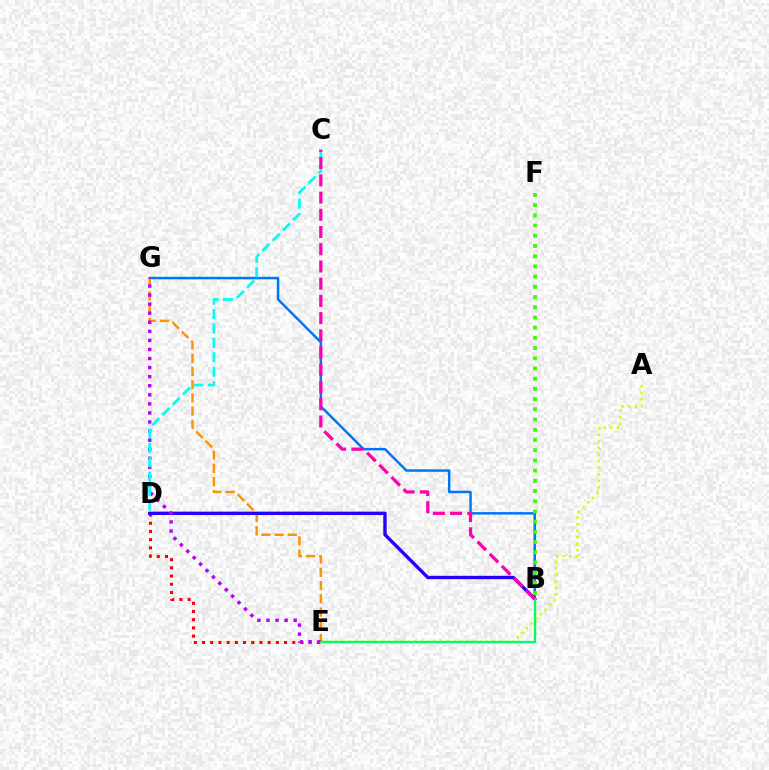{('A', 'E'): [{'color': '#d1ff00', 'line_style': 'dotted', 'thickness': 1.78}], ('B', 'G'): [{'color': '#0074ff', 'line_style': 'solid', 'thickness': 1.79}], ('D', 'E'): [{'color': '#ff0000', 'line_style': 'dotted', 'thickness': 2.23}], ('E', 'G'): [{'color': '#ff9400', 'line_style': 'dashed', 'thickness': 1.8}, {'color': '#b900ff', 'line_style': 'dotted', 'thickness': 2.46}], ('B', 'D'): [{'color': '#2500ff', 'line_style': 'solid', 'thickness': 2.44}], ('B', 'F'): [{'color': '#3dff00', 'line_style': 'dotted', 'thickness': 2.77}], ('C', 'D'): [{'color': '#00fff6', 'line_style': 'dashed', 'thickness': 1.96}], ('B', 'E'): [{'color': '#00ff5c', 'line_style': 'solid', 'thickness': 1.66}], ('B', 'C'): [{'color': '#ff00ac', 'line_style': 'dashed', 'thickness': 2.34}]}